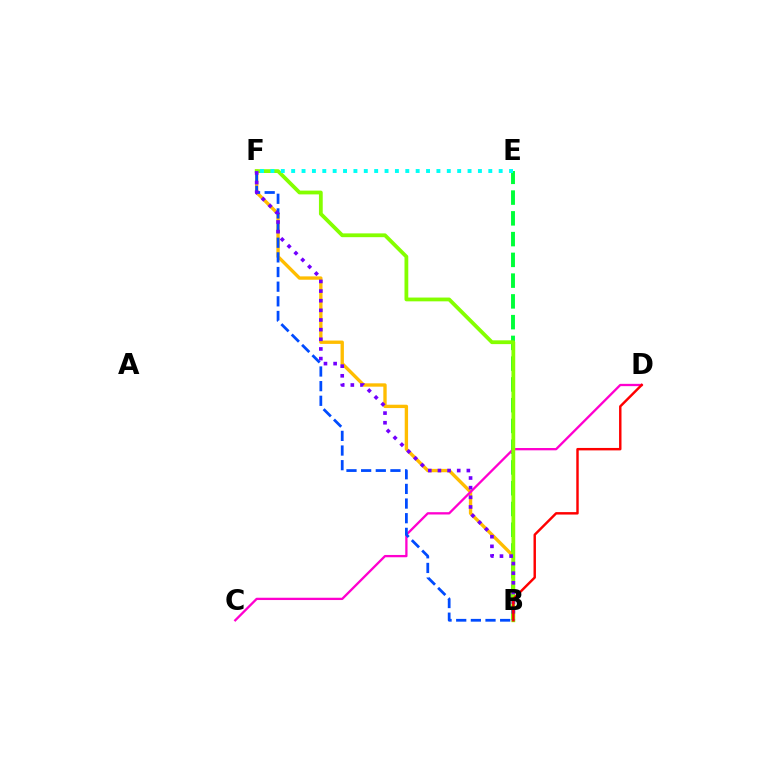{('B', 'E'): [{'color': '#00ff39', 'line_style': 'dashed', 'thickness': 2.82}], ('B', 'F'): [{'color': '#ffbd00', 'line_style': 'solid', 'thickness': 2.41}, {'color': '#004bff', 'line_style': 'dashed', 'thickness': 1.99}, {'color': '#84ff00', 'line_style': 'solid', 'thickness': 2.73}, {'color': '#7200ff', 'line_style': 'dotted', 'thickness': 2.62}], ('C', 'D'): [{'color': '#ff00cf', 'line_style': 'solid', 'thickness': 1.66}], ('E', 'F'): [{'color': '#00fff6', 'line_style': 'dotted', 'thickness': 2.82}], ('B', 'D'): [{'color': '#ff0000', 'line_style': 'solid', 'thickness': 1.76}]}